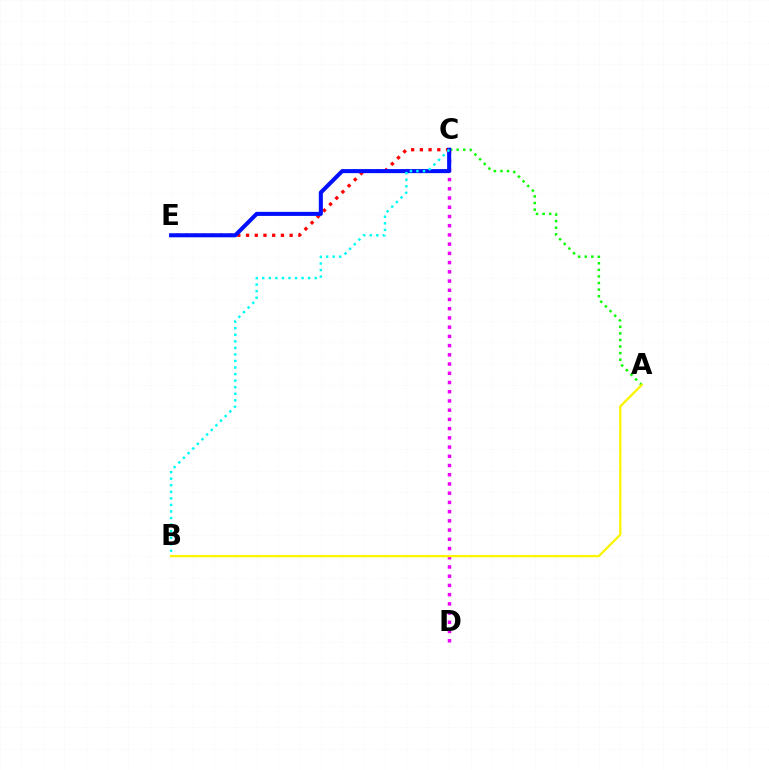{('A', 'C'): [{'color': '#08ff00', 'line_style': 'dotted', 'thickness': 1.79}], ('C', 'D'): [{'color': '#ee00ff', 'line_style': 'dotted', 'thickness': 2.51}], ('A', 'B'): [{'color': '#fcf500', 'line_style': 'solid', 'thickness': 1.68}], ('C', 'E'): [{'color': '#ff0000', 'line_style': 'dotted', 'thickness': 2.37}, {'color': '#0010ff', 'line_style': 'solid', 'thickness': 2.92}], ('B', 'C'): [{'color': '#00fff6', 'line_style': 'dotted', 'thickness': 1.78}]}